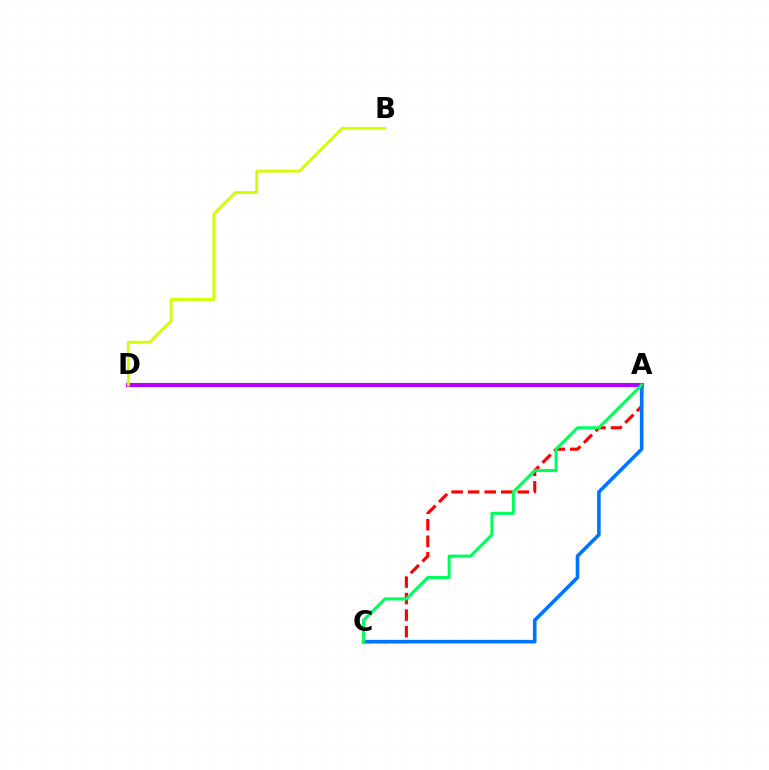{('A', 'C'): [{'color': '#ff0000', 'line_style': 'dashed', 'thickness': 2.25}, {'color': '#0074ff', 'line_style': 'solid', 'thickness': 2.59}, {'color': '#00ff5c', 'line_style': 'solid', 'thickness': 2.21}], ('A', 'D'): [{'color': '#b900ff', 'line_style': 'solid', 'thickness': 2.94}], ('B', 'D'): [{'color': '#d1ff00', 'line_style': 'solid', 'thickness': 2.06}]}